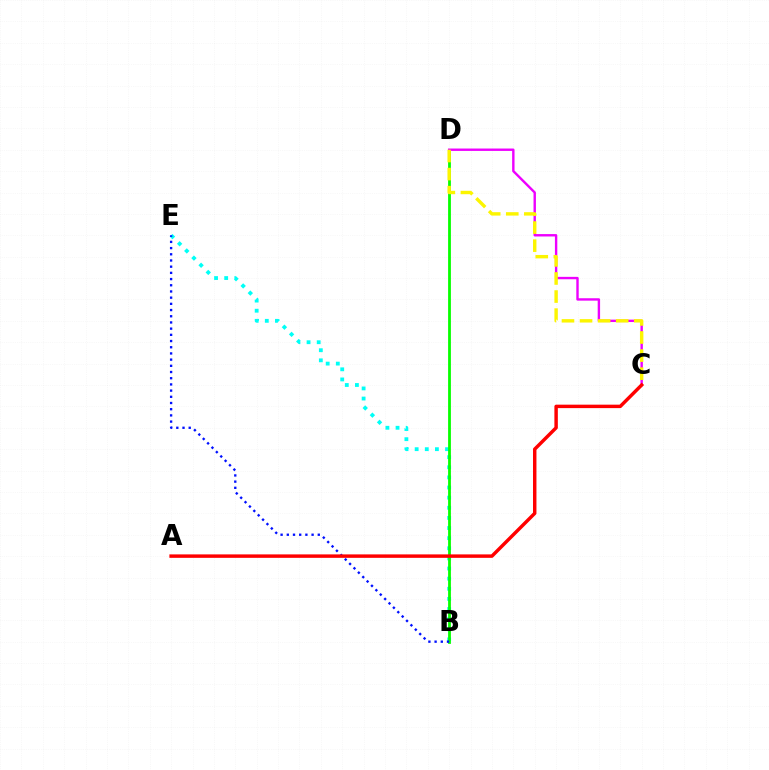{('B', 'E'): [{'color': '#00fff6', 'line_style': 'dotted', 'thickness': 2.75}, {'color': '#0010ff', 'line_style': 'dotted', 'thickness': 1.68}], ('B', 'D'): [{'color': '#08ff00', 'line_style': 'solid', 'thickness': 2.02}], ('C', 'D'): [{'color': '#ee00ff', 'line_style': 'solid', 'thickness': 1.73}, {'color': '#fcf500', 'line_style': 'dashed', 'thickness': 2.46}], ('A', 'C'): [{'color': '#ff0000', 'line_style': 'solid', 'thickness': 2.48}]}